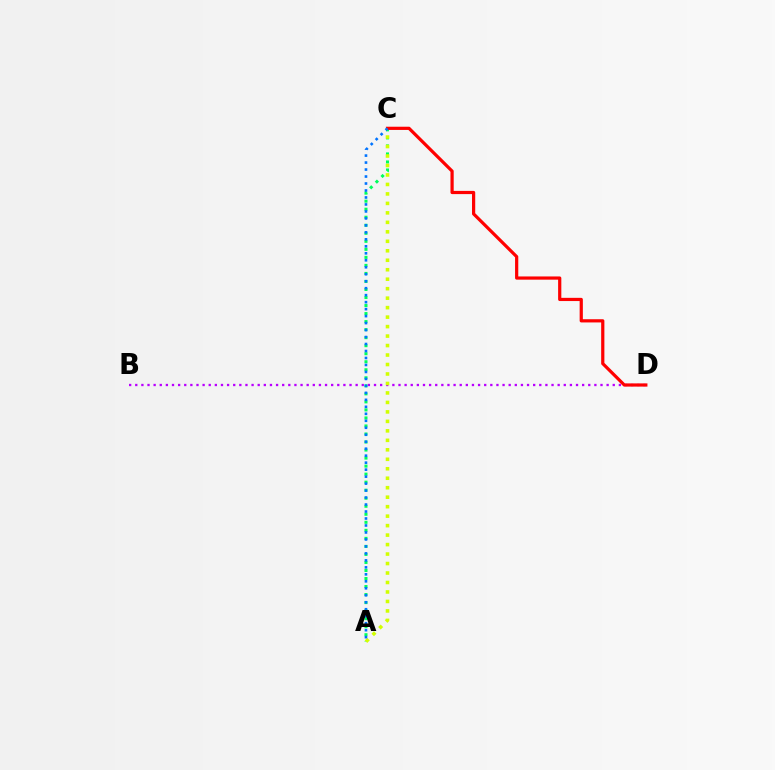{('A', 'C'): [{'color': '#00ff5c', 'line_style': 'dotted', 'thickness': 2.18}, {'color': '#d1ff00', 'line_style': 'dotted', 'thickness': 2.58}, {'color': '#0074ff', 'line_style': 'dotted', 'thickness': 1.9}], ('B', 'D'): [{'color': '#b900ff', 'line_style': 'dotted', 'thickness': 1.66}], ('C', 'D'): [{'color': '#ff0000', 'line_style': 'solid', 'thickness': 2.31}]}